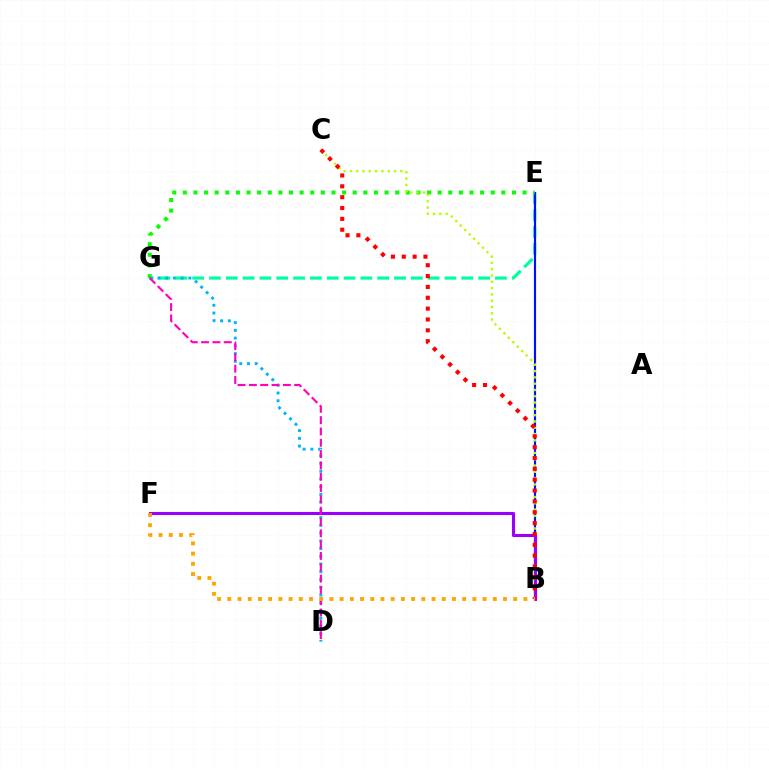{('E', 'G'): [{'color': '#00ff9d', 'line_style': 'dashed', 'thickness': 2.29}, {'color': '#08ff00', 'line_style': 'dotted', 'thickness': 2.88}], ('B', 'E'): [{'color': '#0010ff', 'line_style': 'solid', 'thickness': 1.57}], ('B', 'C'): [{'color': '#b3ff00', 'line_style': 'dotted', 'thickness': 1.71}, {'color': '#ff0000', 'line_style': 'dotted', 'thickness': 2.95}], ('B', 'F'): [{'color': '#9b00ff', 'line_style': 'solid', 'thickness': 2.22}, {'color': '#ffa500', 'line_style': 'dotted', 'thickness': 2.77}], ('D', 'G'): [{'color': '#00b5ff', 'line_style': 'dotted', 'thickness': 2.1}, {'color': '#ff00bd', 'line_style': 'dashed', 'thickness': 1.54}]}